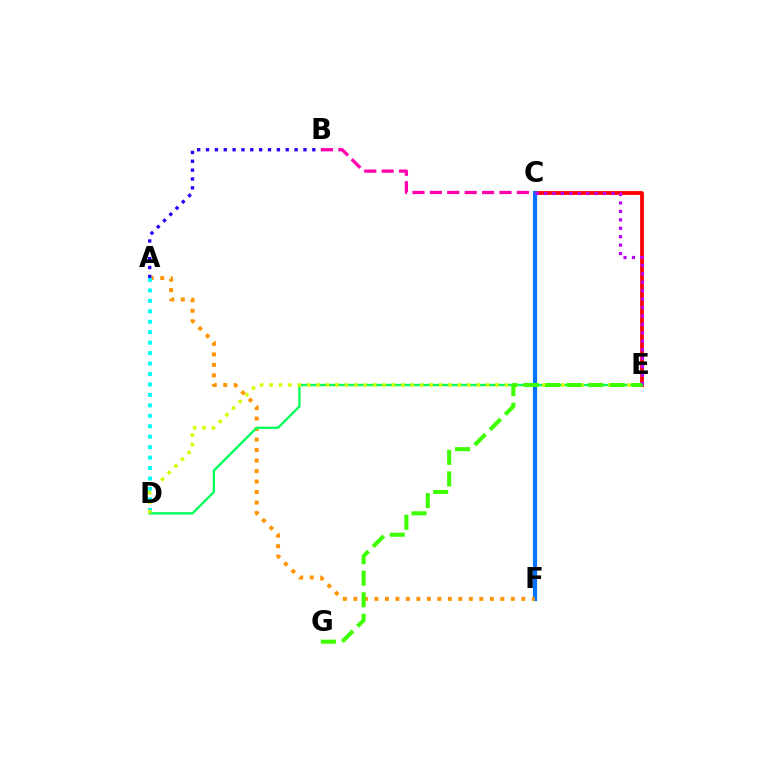{('C', 'E'): [{'color': '#ff0000', 'line_style': 'solid', 'thickness': 2.7}, {'color': '#b900ff', 'line_style': 'dotted', 'thickness': 2.29}], ('C', 'F'): [{'color': '#0074ff', 'line_style': 'solid', 'thickness': 2.99}], ('A', 'F'): [{'color': '#ff9400', 'line_style': 'dotted', 'thickness': 2.85}], ('B', 'C'): [{'color': '#ff00ac', 'line_style': 'dashed', 'thickness': 2.36}], ('A', 'D'): [{'color': '#00fff6', 'line_style': 'dotted', 'thickness': 2.84}], ('A', 'B'): [{'color': '#2500ff', 'line_style': 'dotted', 'thickness': 2.41}], ('D', 'E'): [{'color': '#00ff5c', 'line_style': 'solid', 'thickness': 1.68}, {'color': '#d1ff00', 'line_style': 'dotted', 'thickness': 2.56}], ('E', 'G'): [{'color': '#3dff00', 'line_style': 'dashed', 'thickness': 2.93}]}